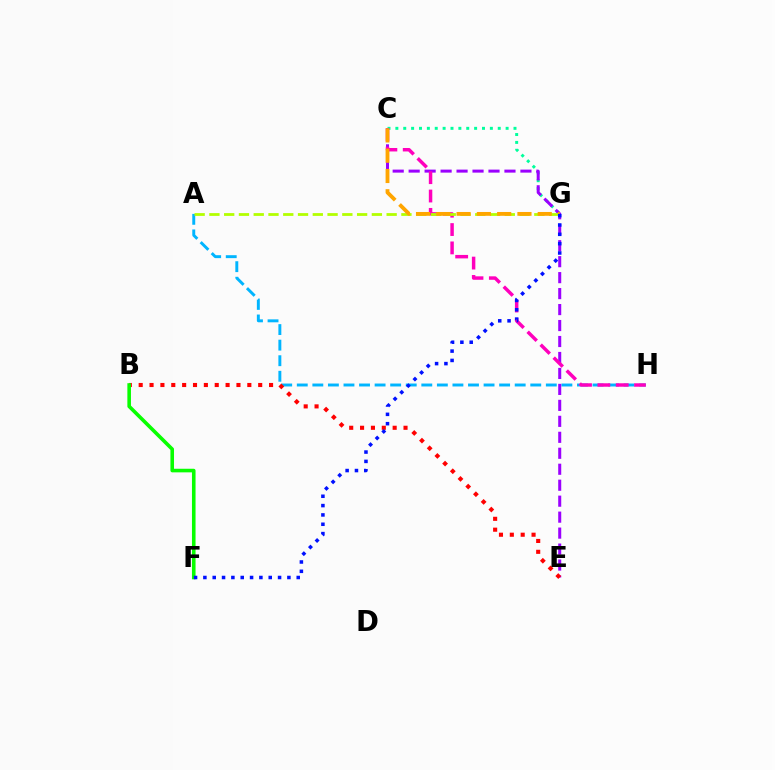{('A', 'H'): [{'color': '#00b5ff', 'line_style': 'dashed', 'thickness': 2.11}], ('C', 'G'): [{'color': '#00ff9d', 'line_style': 'dotted', 'thickness': 2.14}, {'color': '#ffa500', 'line_style': 'dashed', 'thickness': 2.76}], ('C', 'E'): [{'color': '#9b00ff', 'line_style': 'dashed', 'thickness': 2.17}], ('B', 'E'): [{'color': '#ff0000', 'line_style': 'dotted', 'thickness': 2.95}], ('C', 'H'): [{'color': '#ff00bd', 'line_style': 'dashed', 'thickness': 2.49}], ('A', 'G'): [{'color': '#b3ff00', 'line_style': 'dashed', 'thickness': 2.01}], ('B', 'F'): [{'color': '#08ff00', 'line_style': 'solid', 'thickness': 2.58}], ('F', 'G'): [{'color': '#0010ff', 'line_style': 'dotted', 'thickness': 2.54}]}